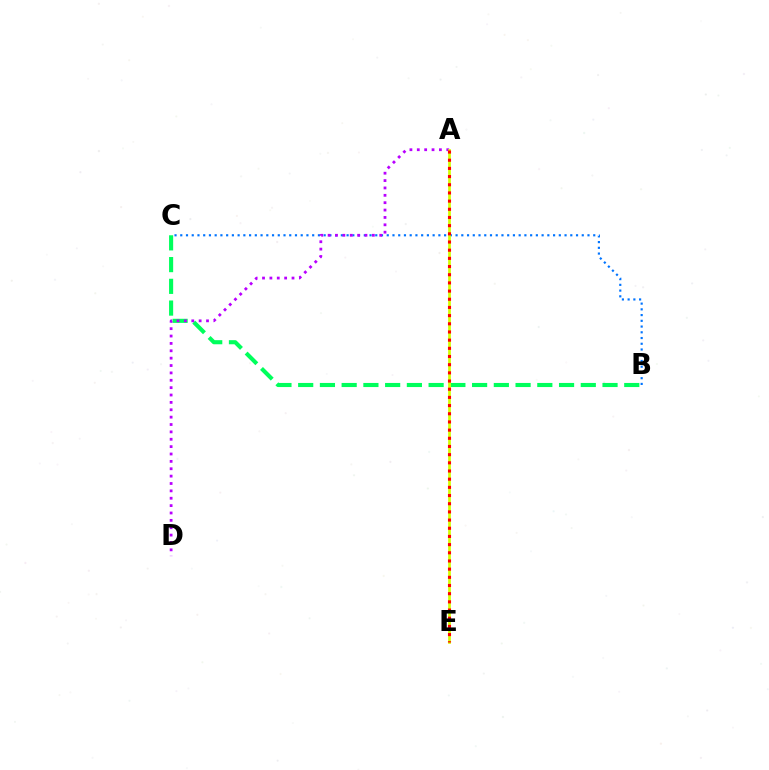{('B', 'C'): [{'color': '#00ff5c', 'line_style': 'dashed', 'thickness': 2.95}, {'color': '#0074ff', 'line_style': 'dotted', 'thickness': 1.56}], ('A', 'D'): [{'color': '#b900ff', 'line_style': 'dotted', 'thickness': 2.0}], ('A', 'E'): [{'color': '#d1ff00', 'line_style': 'solid', 'thickness': 1.95}, {'color': '#ff0000', 'line_style': 'dotted', 'thickness': 2.22}]}